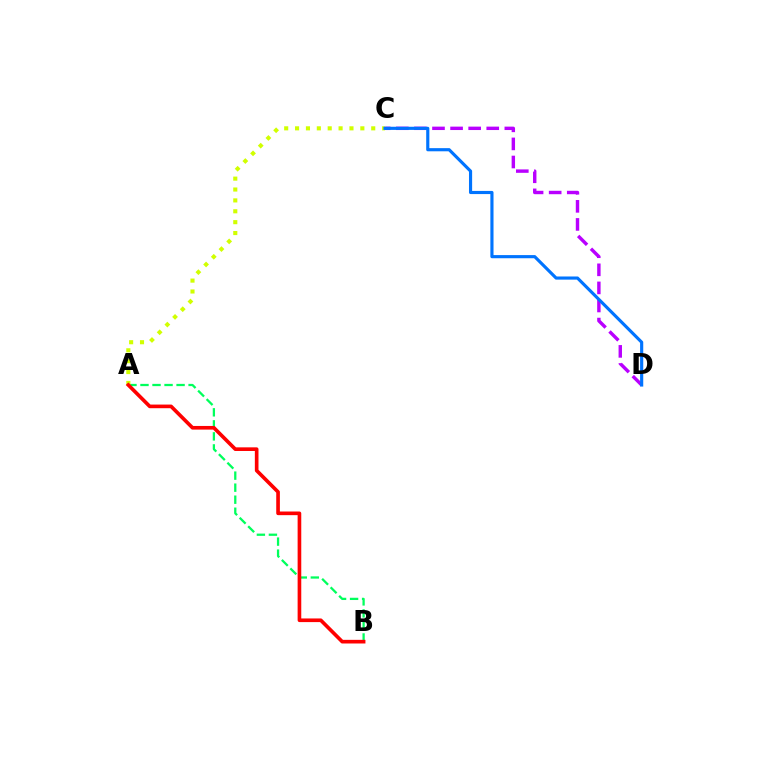{('C', 'D'): [{'color': '#b900ff', 'line_style': 'dashed', 'thickness': 2.46}, {'color': '#0074ff', 'line_style': 'solid', 'thickness': 2.27}], ('A', 'B'): [{'color': '#00ff5c', 'line_style': 'dashed', 'thickness': 1.63}, {'color': '#ff0000', 'line_style': 'solid', 'thickness': 2.62}], ('A', 'C'): [{'color': '#d1ff00', 'line_style': 'dotted', 'thickness': 2.96}]}